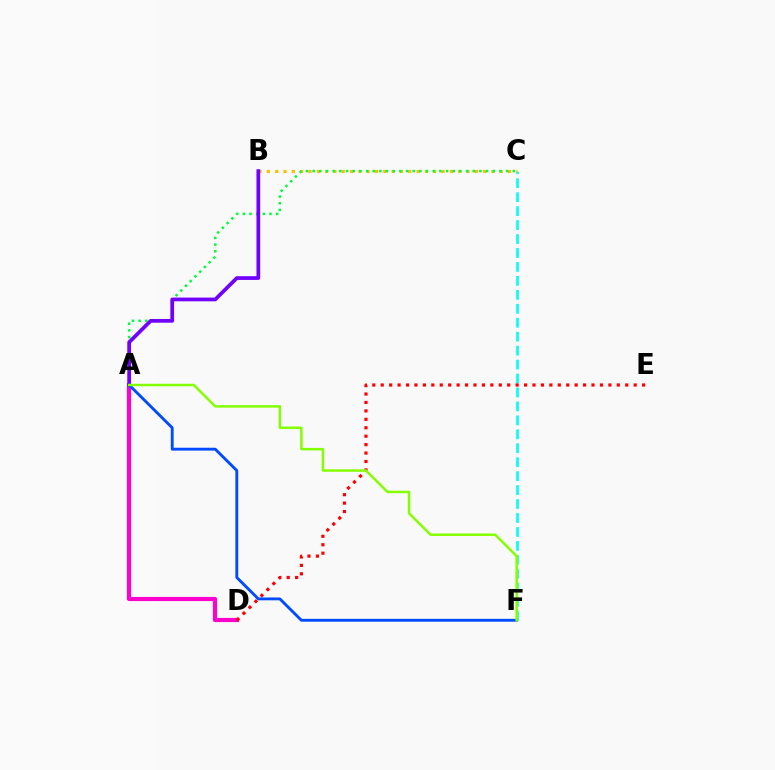{('C', 'F'): [{'color': '#00fff6', 'line_style': 'dashed', 'thickness': 1.89}], ('B', 'C'): [{'color': '#ffbd00', 'line_style': 'dotted', 'thickness': 2.26}], ('A', 'D'): [{'color': '#ff00cf', 'line_style': 'solid', 'thickness': 2.98}], ('A', 'C'): [{'color': '#00ff39', 'line_style': 'dotted', 'thickness': 1.81}], ('D', 'E'): [{'color': '#ff0000', 'line_style': 'dotted', 'thickness': 2.29}], ('A', 'B'): [{'color': '#7200ff', 'line_style': 'solid', 'thickness': 2.69}], ('A', 'F'): [{'color': '#004bff', 'line_style': 'solid', 'thickness': 2.06}, {'color': '#84ff00', 'line_style': 'solid', 'thickness': 1.79}]}